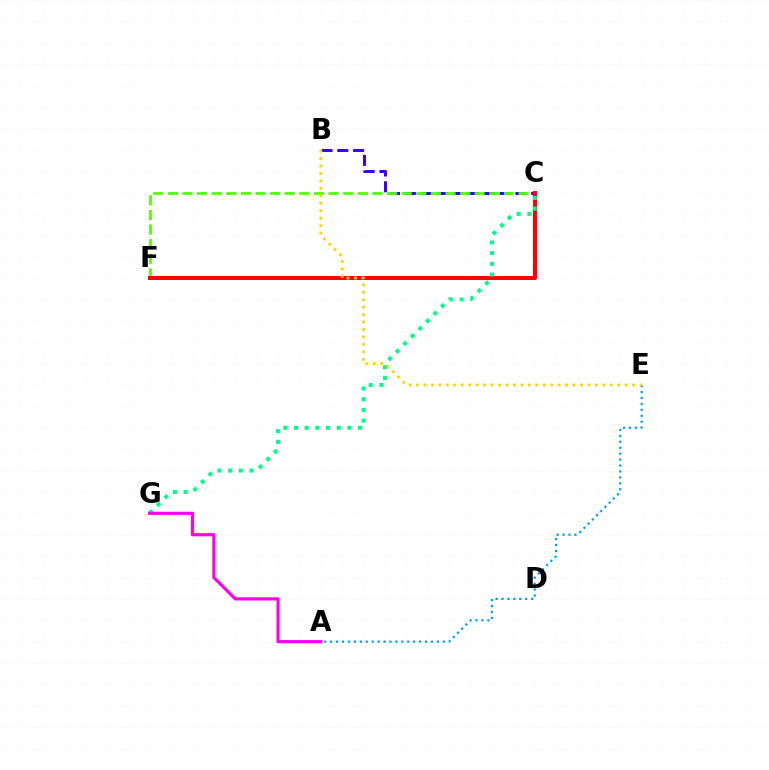{('A', 'E'): [{'color': '#009eff', 'line_style': 'dotted', 'thickness': 1.61}], ('B', 'C'): [{'color': '#3700ff', 'line_style': 'dashed', 'thickness': 2.15}], ('C', 'F'): [{'color': '#4fff00', 'line_style': 'dashed', 'thickness': 1.98}, {'color': '#ff0000', 'line_style': 'solid', 'thickness': 2.87}], ('C', 'G'): [{'color': '#00ff86', 'line_style': 'dotted', 'thickness': 2.9}], ('A', 'G'): [{'color': '#ff00ed', 'line_style': 'solid', 'thickness': 2.29}], ('B', 'E'): [{'color': '#ffd500', 'line_style': 'dotted', 'thickness': 2.02}]}